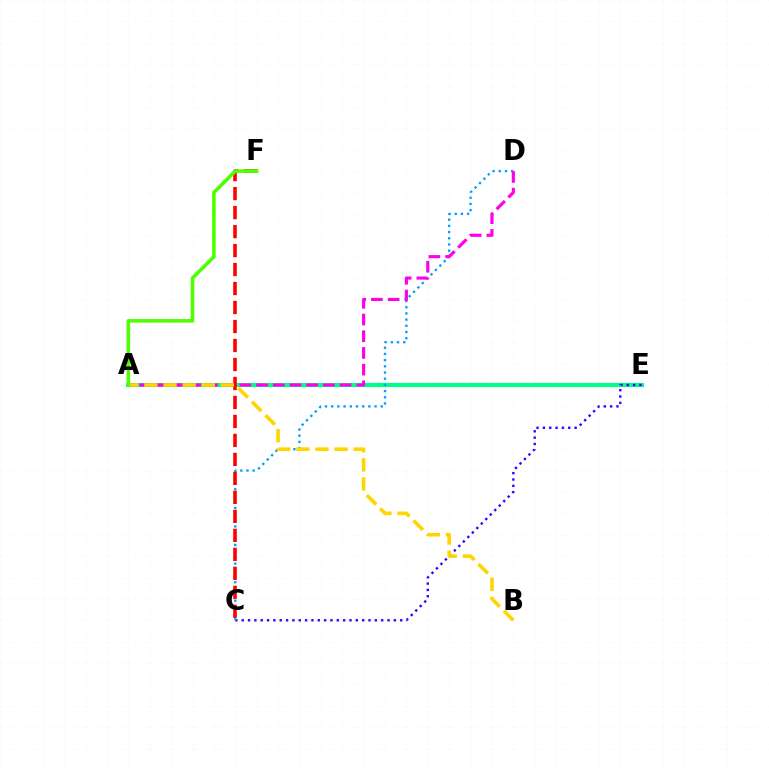{('A', 'E'): [{'color': '#00ff86', 'line_style': 'solid', 'thickness': 2.95}], ('C', 'E'): [{'color': '#3700ff', 'line_style': 'dotted', 'thickness': 1.72}], ('C', 'D'): [{'color': '#009eff', 'line_style': 'dotted', 'thickness': 1.68}], ('A', 'D'): [{'color': '#ff00ed', 'line_style': 'dashed', 'thickness': 2.27}], ('C', 'F'): [{'color': '#ff0000', 'line_style': 'dashed', 'thickness': 2.58}], ('A', 'B'): [{'color': '#ffd500', 'line_style': 'dashed', 'thickness': 2.6}], ('A', 'F'): [{'color': '#4fff00', 'line_style': 'solid', 'thickness': 2.59}]}